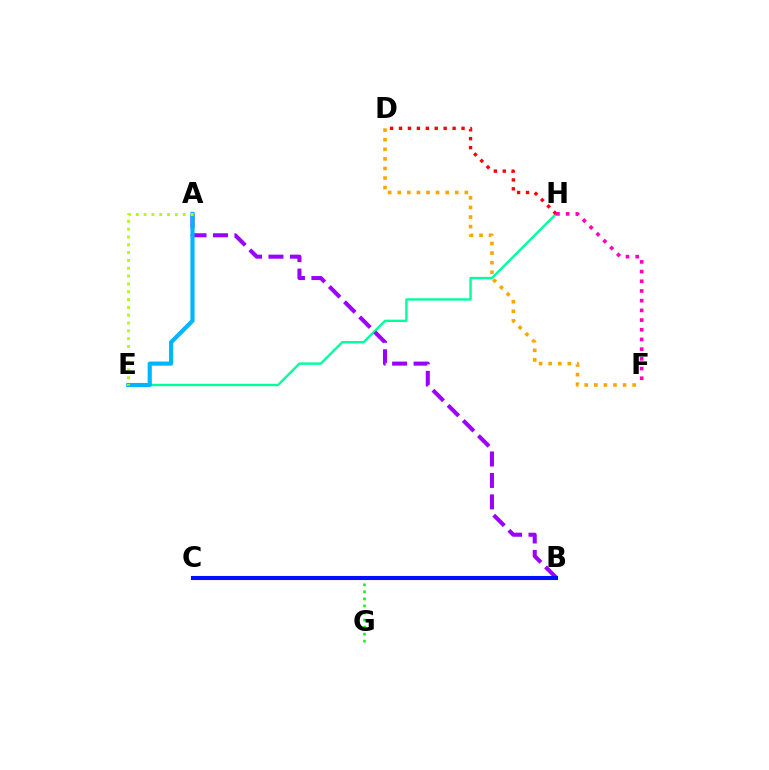{('E', 'H'): [{'color': '#00ff9d', 'line_style': 'solid', 'thickness': 1.72}], ('D', 'H'): [{'color': '#ff0000', 'line_style': 'dotted', 'thickness': 2.43}], ('D', 'F'): [{'color': '#ffa500', 'line_style': 'dotted', 'thickness': 2.6}], ('A', 'B'): [{'color': '#9b00ff', 'line_style': 'dashed', 'thickness': 2.91}], ('A', 'E'): [{'color': '#00b5ff', 'line_style': 'solid', 'thickness': 2.99}, {'color': '#b3ff00', 'line_style': 'dotted', 'thickness': 2.12}], ('B', 'G'): [{'color': '#08ff00', 'line_style': 'dotted', 'thickness': 1.92}], ('B', 'C'): [{'color': '#0010ff', 'line_style': 'solid', 'thickness': 2.94}], ('F', 'H'): [{'color': '#ff00bd', 'line_style': 'dotted', 'thickness': 2.63}]}